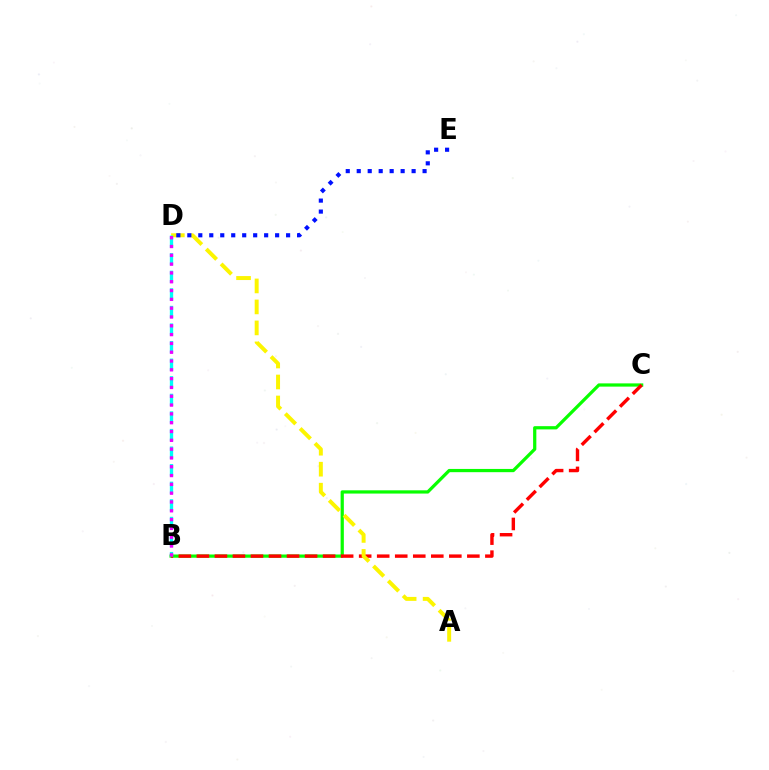{('B', 'C'): [{'color': '#08ff00', 'line_style': 'solid', 'thickness': 2.33}, {'color': '#ff0000', 'line_style': 'dashed', 'thickness': 2.45}], ('A', 'D'): [{'color': '#fcf500', 'line_style': 'dashed', 'thickness': 2.85}], ('B', 'D'): [{'color': '#00fff6', 'line_style': 'dashed', 'thickness': 2.39}, {'color': '#ee00ff', 'line_style': 'dotted', 'thickness': 2.39}], ('D', 'E'): [{'color': '#0010ff', 'line_style': 'dotted', 'thickness': 2.98}]}